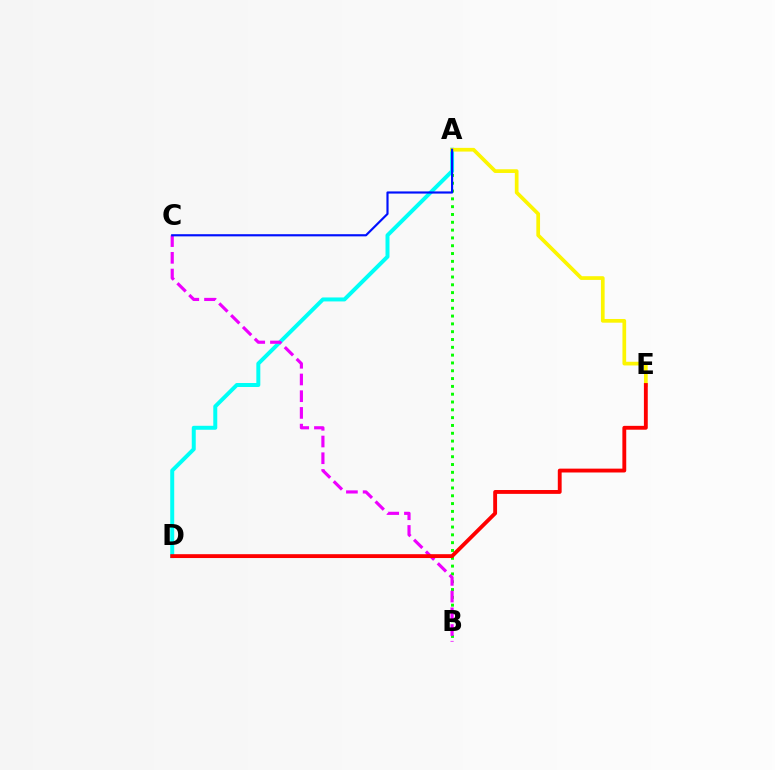{('A', 'B'): [{'color': '#08ff00', 'line_style': 'dotted', 'thickness': 2.12}], ('A', 'D'): [{'color': '#00fff6', 'line_style': 'solid', 'thickness': 2.86}], ('B', 'C'): [{'color': '#ee00ff', 'line_style': 'dashed', 'thickness': 2.27}], ('A', 'E'): [{'color': '#fcf500', 'line_style': 'solid', 'thickness': 2.67}], ('D', 'E'): [{'color': '#ff0000', 'line_style': 'solid', 'thickness': 2.78}], ('A', 'C'): [{'color': '#0010ff', 'line_style': 'solid', 'thickness': 1.56}]}